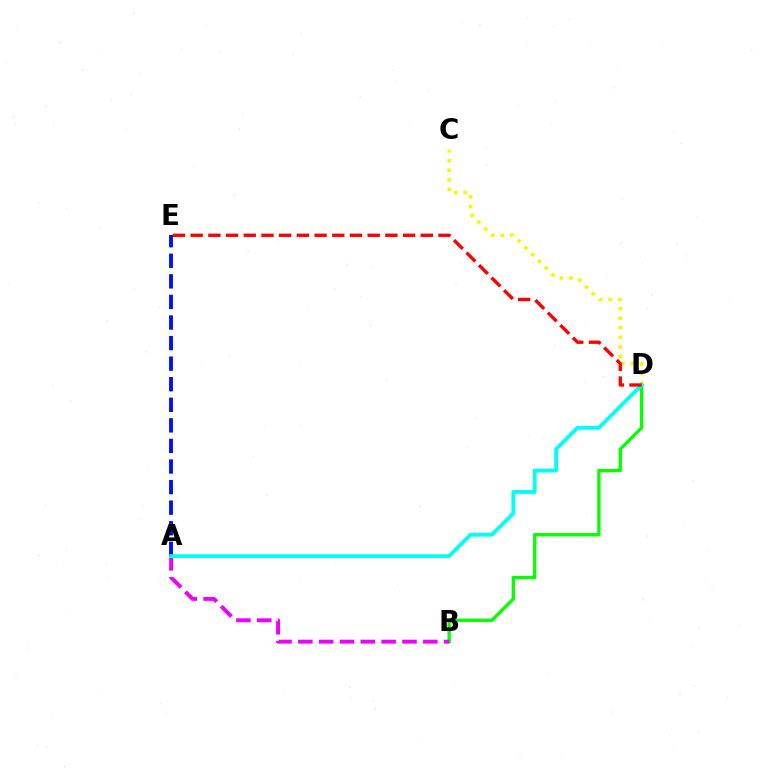{('B', 'D'): [{'color': '#08ff00', 'line_style': 'solid', 'thickness': 2.4}], ('C', 'D'): [{'color': '#fcf500', 'line_style': 'dotted', 'thickness': 2.61}], ('A', 'B'): [{'color': '#ee00ff', 'line_style': 'dashed', 'thickness': 2.83}], ('A', 'E'): [{'color': '#0010ff', 'line_style': 'dashed', 'thickness': 2.8}], ('A', 'D'): [{'color': '#00fff6', 'line_style': 'solid', 'thickness': 2.75}], ('D', 'E'): [{'color': '#ff0000', 'line_style': 'dashed', 'thickness': 2.4}]}